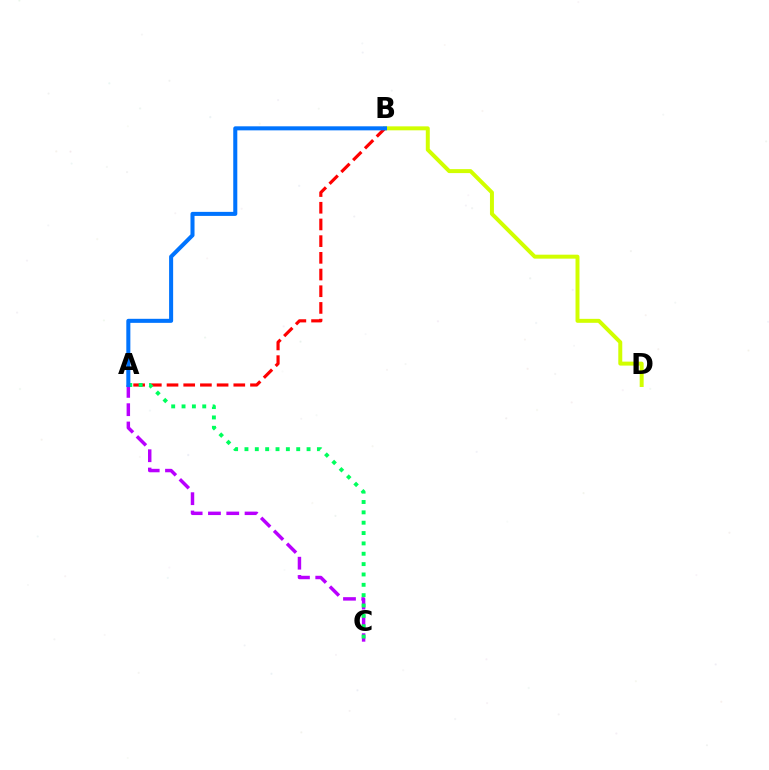{('B', 'D'): [{'color': '#d1ff00', 'line_style': 'solid', 'thickness': 2.85}], ('A', 'B'): [{'color': '#ff0000', 'line_style': 'dashed', 'thickness': 2.27}, {'color': '#0074ff', 'line_style': 'solid', 'thickness': 2.91}], ('A', 'C'): [{'color': '#b900ff', 'line_style': 'dashed', 'thickness': 2.49}, {'color': '#00ff5c', 'line_style': 'dotted', 'thickness': 2.81}]}